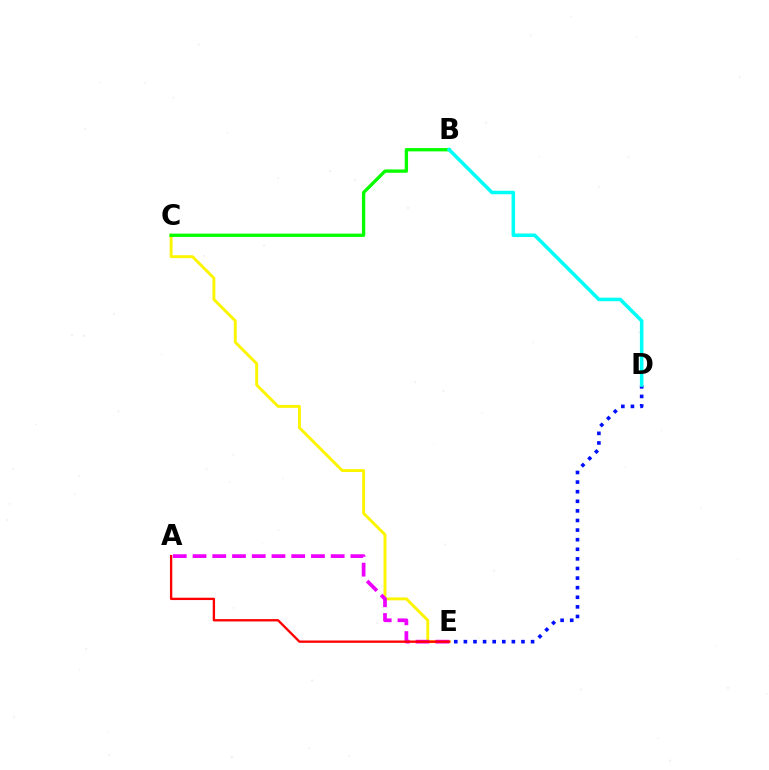{('C', 'E'): [{'color': '#fcf500', 'line_style': 'solid', 'thickness': 2.1}], ('B', 'C'): [{'color': '#08ff00', 'line_style': 'solid', 'thickness': 2.39}], ('D', 'E'): [{'color': '#0010ff', 'line_style': 'dotted', 'thickness': 2.61}], ('B', 'D'): [{'color': '#00fff6', 'line_style': 'solid', 'thickness': 2.54}], ('A', 'E'): [{'color': '#ee00ff', 'line_style': 'dashed', 'thickness': 2.68}, {'color': '#ff0000', 'line_style': 'solid', 'thickness': 1.68}]}